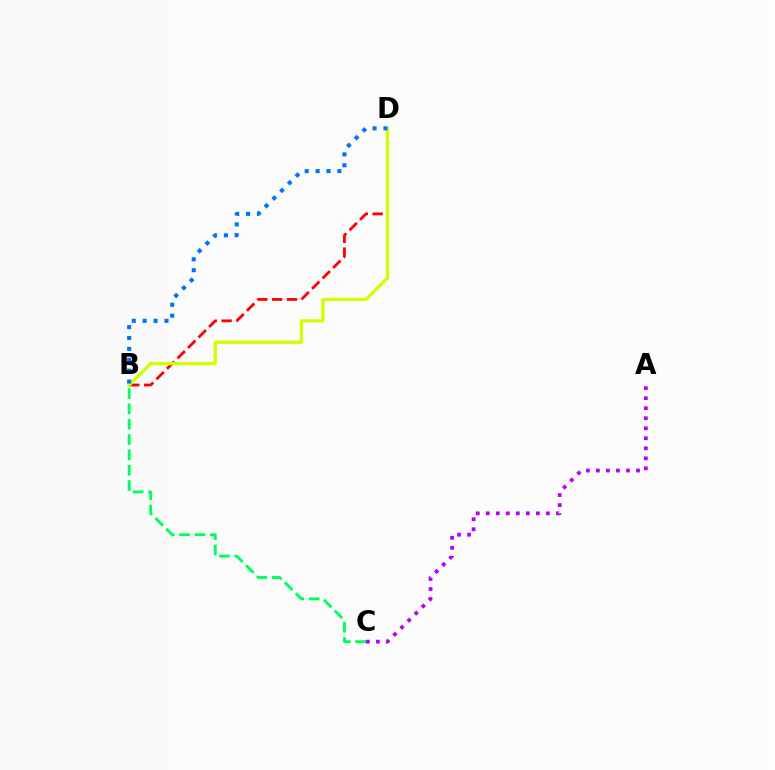{('B', 'C'): [{'color': '#00ff5c', 'line_style': 'dashed', 'thickness': 2.08}], ('A', 'C'): [{'color': '#b900ff', 'line_style': 'dotted', 'thickness': 2.72}], ('B', 'D'): [{'color': '#ff0000', 'line_style': 'dashed', 'thickness': 2.02}, {'color': '#d1ff00', 'line_style': 'solid', 'thickness': 2.36}, {'color': '#0074ff', 'line_style': 'dotted', 'thickness': 2.96}]}